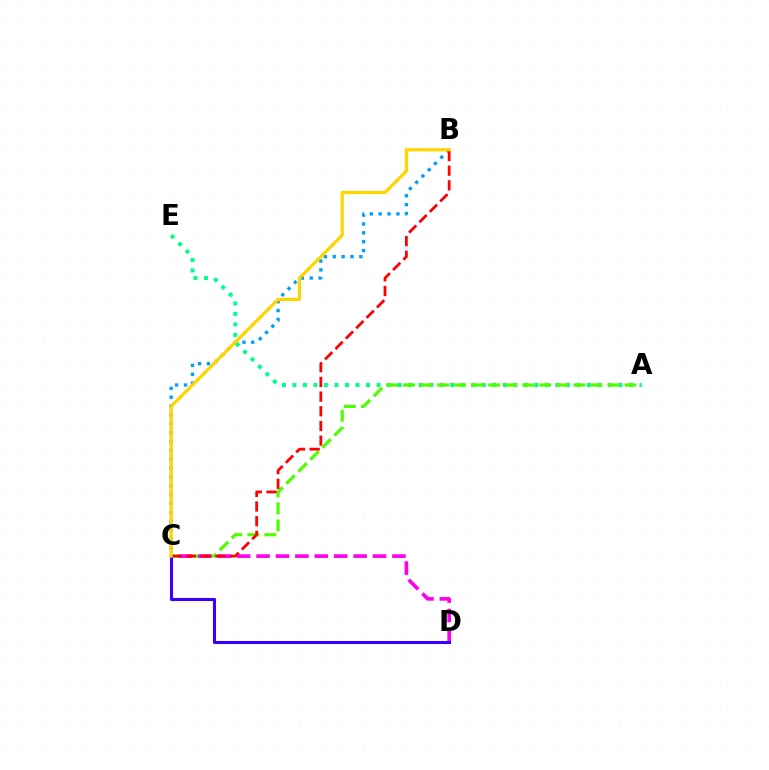{('B', 'C'): [{'color': '#009eff', 'line_style': 'dotted', 'thickness': 2.41}, {'color': '#ff0000', 'line_style': 'dashed', 'thickness': 2.0}, {'color': '#ffd500', 'line_style': 'solid', 'thickness': 2.33}], ('A', 'E'): [{'color': '#00ff86', 'line_style': 'dotted', 'thickness': 2.86}], ('A', 'C'): [{'color': '#4fff00', 'line_style': 'dashed', 'thickness': 2.31}], ('C', 'D'): [{'color': '#ff00ed', 'line_style': 'dashed', 'thickness': 2.64}, {'color': '#3700ff', 'line_style': 'solid', 'thickness': 2.22}]}